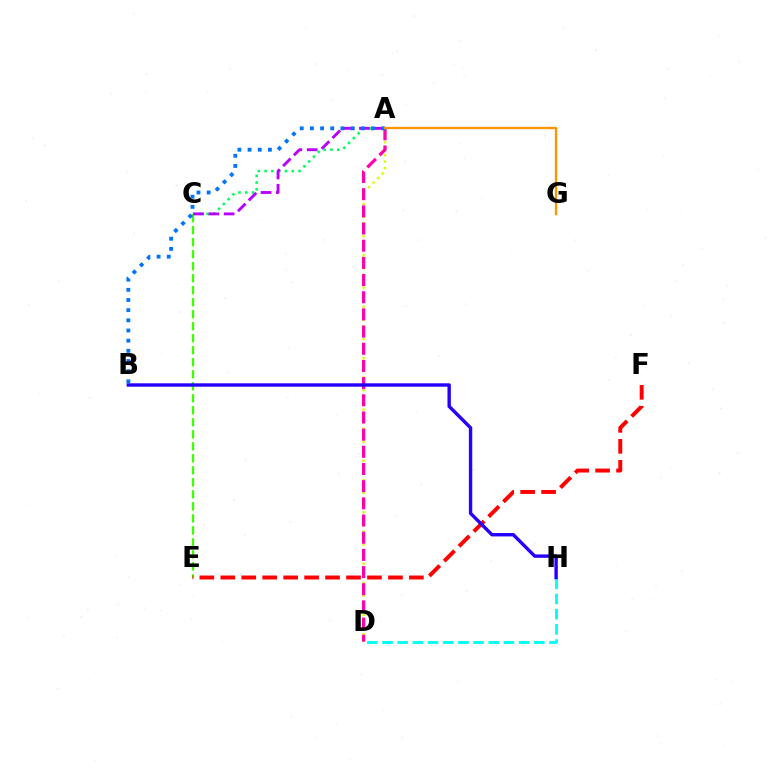{('A', 'C'): [{'color': '#00ff5c', 'line_style': 'dotted', 'thickness': 1.85}, {'color': '#b900ff', 'line_style': 'dashed', 'thickness': 2.07}], ('C', 'E'): [{'color': '#3dff00', 'line_style': 'dashed', 'thickness': 1.63}], ('A', 'D'): [{'color': '#d1ff00', 'line_style': 'dotted', 'thickness': 1.74}, {'color': '#ff00ac', 'line_style': 'dashed', 'thickness': 2.33}], ('A', 'B'): [{'color': '#0074ff', 'line_style': 'dotted', 'thickness': 2.76}], ('E', 'F'): [{'color': '#ff0000', 'line_style': 'dashed', 'thickness': 2.85}], ('A', 'G'): [{'color': '#ff9400', 'line_style': 'solid', 'thickness': 1.66}], ('D', 'H'): [{'color': '#00fff6', 'line_style': 'dashed', 'thickness': 2.06}], ('B', 'H'): [{'color': '#2500ff', 'line_style': 'solid', 'thickness': 2.44}]}